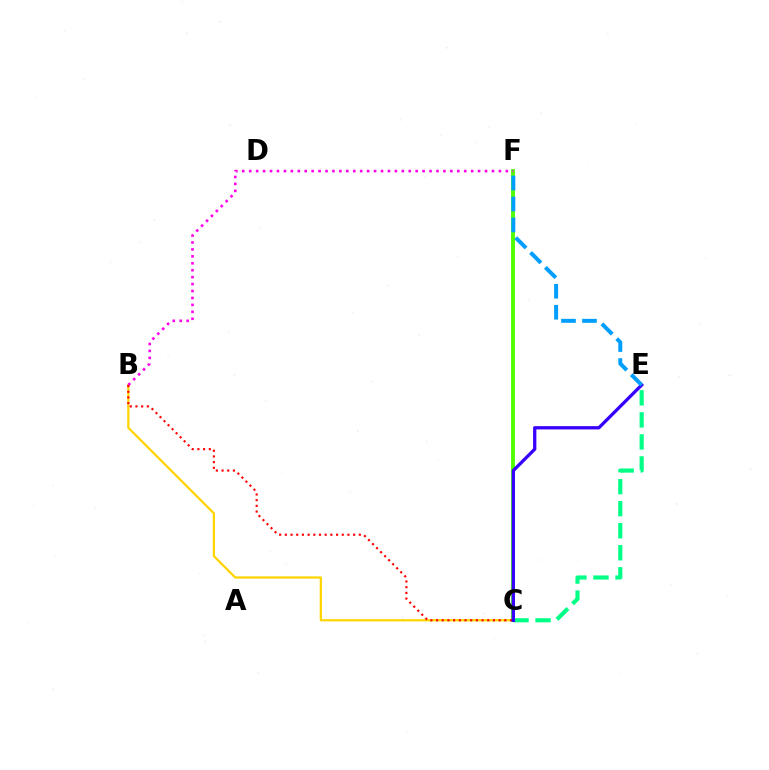{('B', 'C'): [{'color': '#ffd500', 'line_style': 'solid', 'thickness': 1.61}, {'color': '#ff0000', 'line_style': 'dotted', 'thickness': 1.55}], ('C', 'F'): [{'color': '#4fff00', 'line_style': 'solid', 'thickness': 2.8}], ('B', 'F'): [{'color': '#ff00ed', 'line_style': 'dotted', 'thickness': 1.88}], ('C', 'E'): [{'color': '#00ff86', 'line_style': 'dashed', 'thickness': 2.99}, {'color': '#3700ff', 'line_style': 'solid', 'thickness': 2.37}], ('E', 'F'): [{'color': '#009eff', 'line_style': 'dashed', 'thickness': 2.85}]}